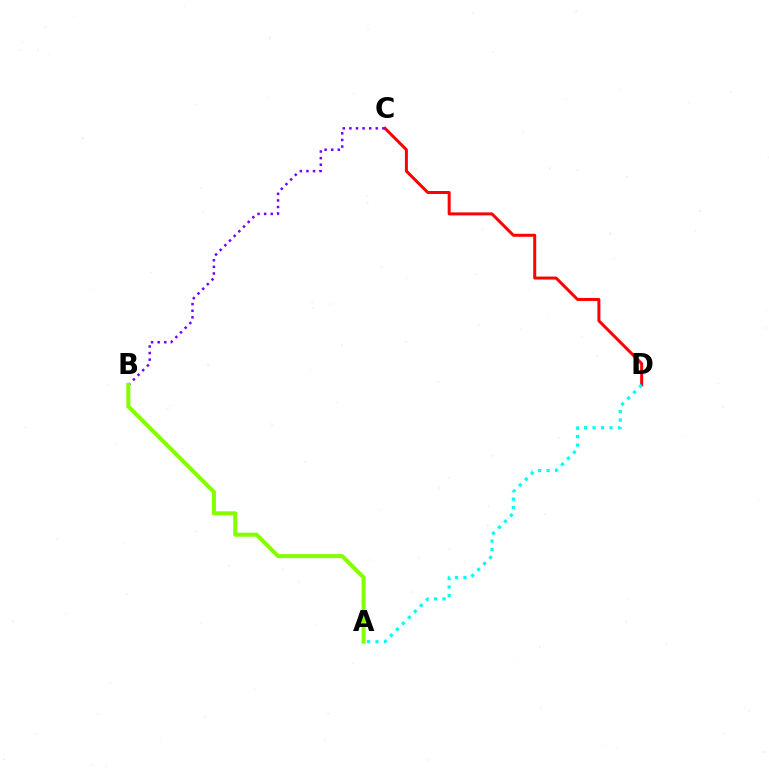{('C', 'D'): [{'color': '#ff0000', 'line_style': 'solid', 'thickness': 2.15}], ('B', 'C'): [{'color': '#7200ff', 'line_style': 'dotted', 'thickness': 1.79}], ('A', 'B'): [{'color': '#84ff00', 'line_style': 'solid', 'thickness': 2.91}], ('A', 'D'): [{'color': '#00fff6', 'line_style': 'dotted', 'thickness': 2.3}]}